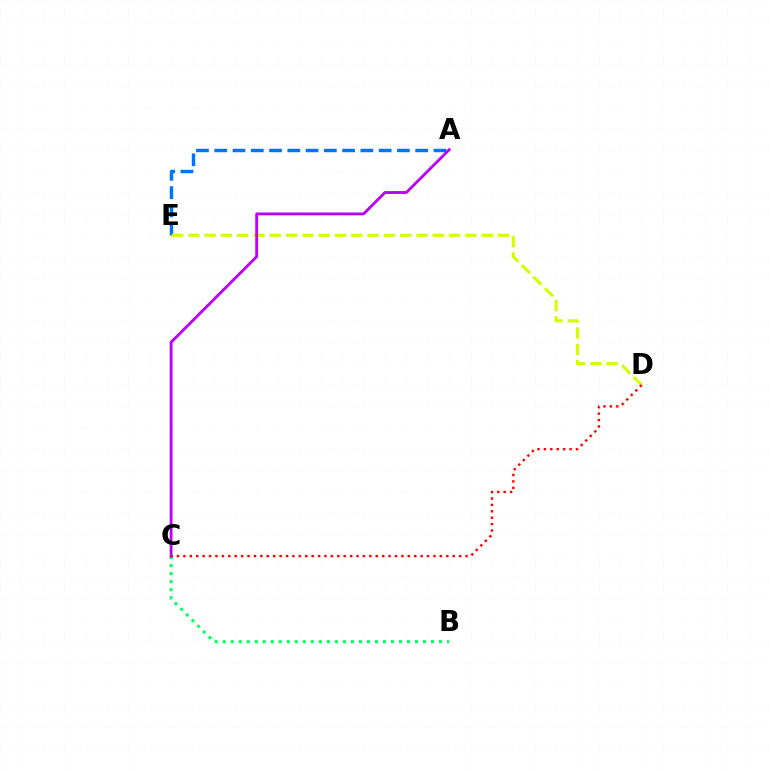{('A', 'E'): [{'color': '#0074ff', 'line_style': 'dashed', 'thickness': 2.48}], ('B', 'C'): [{'color': '#00ff5c', 'line_style': 'dotted', 'thickness': 2.18}], ('D', 'E'): [{'color': '#d1ff00', 'line_style': 'dashed', 'thickness': 2.21}], ('A', 'C'): [{'color': '#b900ff', 'line_style': 'solid', 'thickness': 2.05}], ('C', 'D'): [{'color': '#ff0000', 'line_style': 'dotted', 'thickness': 1.74}]}